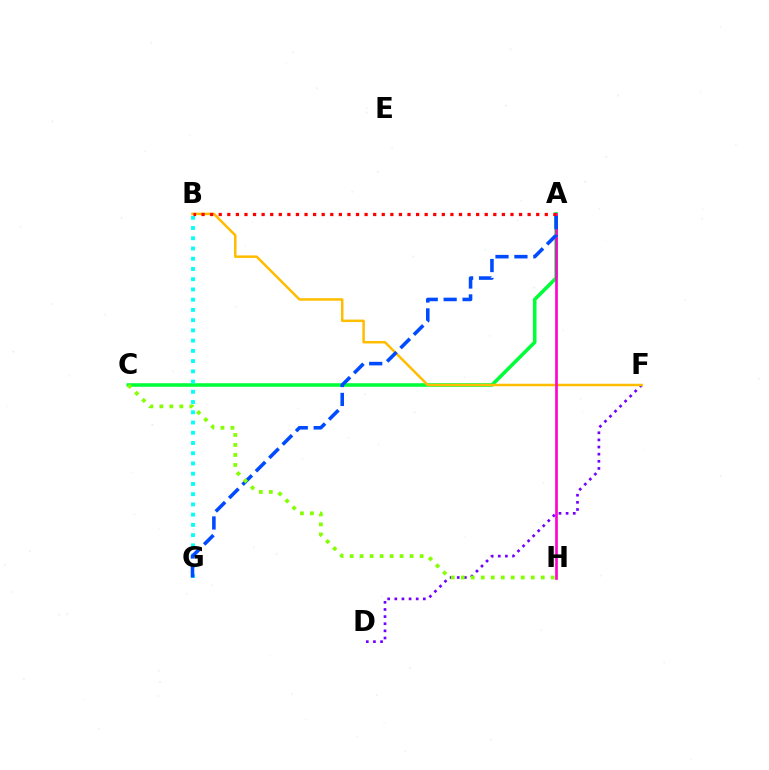{('A', 'C'): [{'color': '#00ff39', 'line_style': 'solid', 'thickness': 2.56}], ('B', 'G'): [{'color': '#00fff6', 'line_style': 'dotted', 'thickness': 2.78}], ('D', 'F'): [{'color': '#7200ff', 'line_style': 'dotted', 'thickness': 1.94}], ('B', 'F'): [{'color': '#ffbd00', 'line_style': 'solid', 'thickness': 1.8}], ('A', 'H'): [{'color': '#ff00cf', 'line_style': 'solid', 'thickness': 1.92}], ('A', 'B'): [{'color': '#ff0000', 'line_style': 'dotted', 'thickness': 2.33}], ('A', 'G'): [{'color': '#004bff', 'line_style': 'dashed', 'thickness': 2.57}], ('C', 'H'): [{'color': '#84ff00', 'line_style': 'dotted', 'thickness': 2.72}]}